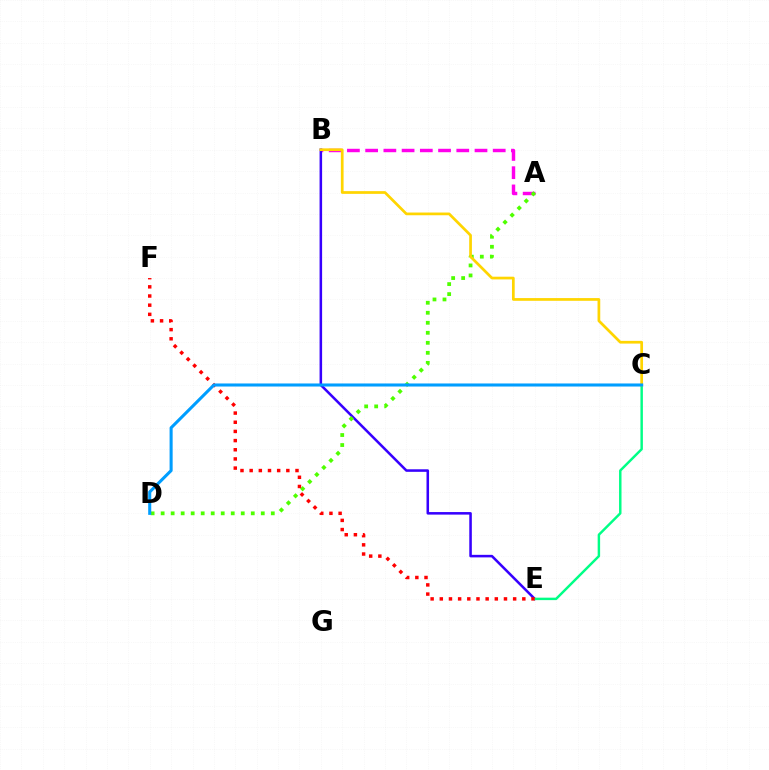{('A', 'B'): [{'color': '#ff00ed', 'line_style': 'dashed', 'thickness': 2.48}], ('B', 'E'): [{'color': '#3700ff', 'line_style': 'solid', 'thickness': 1.83}], ('A', 'D'): [{'color': '#4fff00', 'line_style': 'dotted', 'thickness': 2.72}], ('C', 'E'): [{'color': '#00ff86', 'line_style': 'solid', 'thickness': 1.77}], ('B', 'C'): [{'color': '#ffd500', 'line_style': 'solid', 'thickness': 1.96}], ('E', 'F'): [{'color': '#ff0000', 'line_style': 'dotted', 'thickness': 2.49}], ('C', 'D'): [{'color': '#009eff', 'line_style': 'solid', 'thickness': 2.21}]}